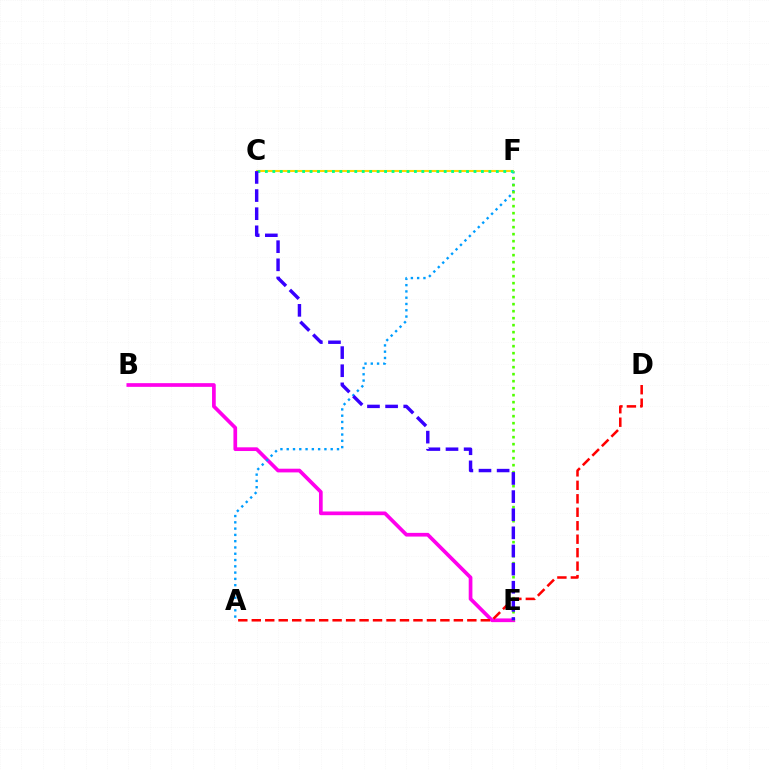{('B', 'E'): [{'color': '#ff00ed', 'line_style': 'solid', 'thickness': 2.66}], ('A', 'F'): [{'color': '#009eff', 'line_style': 'dotted', 'thickness': 1.71}], ('E', 'F'): [{'color': '#4fff00', 'line_style': 'dotted', 'thickness': 1.9}], ('A', 'D'): [{'color': '#ff0000', 'line_style': 'dashed', 'thickness': 1.83}], ('C', 'F'): [{'color': '#ffd500', 'line_style': 'solid', 'thickness': 1.51}, {'color': '#00ff86', 'line_style': 'dotted', 'thickness': 2.02}], ('C', 'E'): [{'color': '#3700ff', 'line_style': 'dashed', 'thickness': 2.46}]}